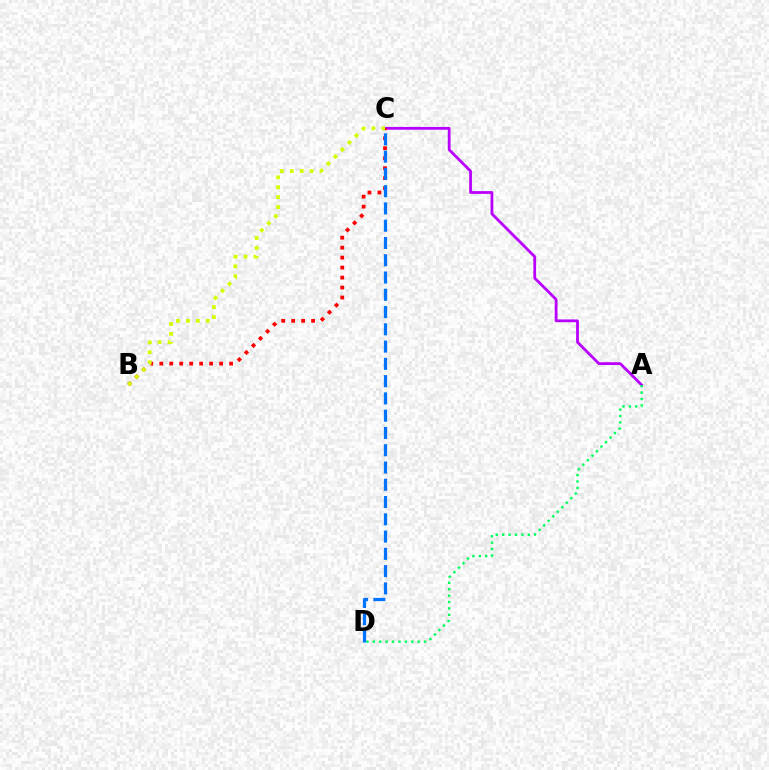{('A', 'C'): [{'color': '#b900ff', 'line_style': 'solid', 'thickness': 2.0}], ('A', 'D'): [{'color': '#00ff5c', 'line_style': 'dotted', 'thickness': 1.74}], ('B', 'C'): [{'color': '#ff0000', 'line_style': 'dotted', 'thickness': 2.71}, {'color': '#d1ff00', 'line_style': 'dotted', 'thickness': 2.7}], ('C', 'D'): [{'color': '#0074ff', 'line_style': 'dashed', 'thickness': 2.35}]}